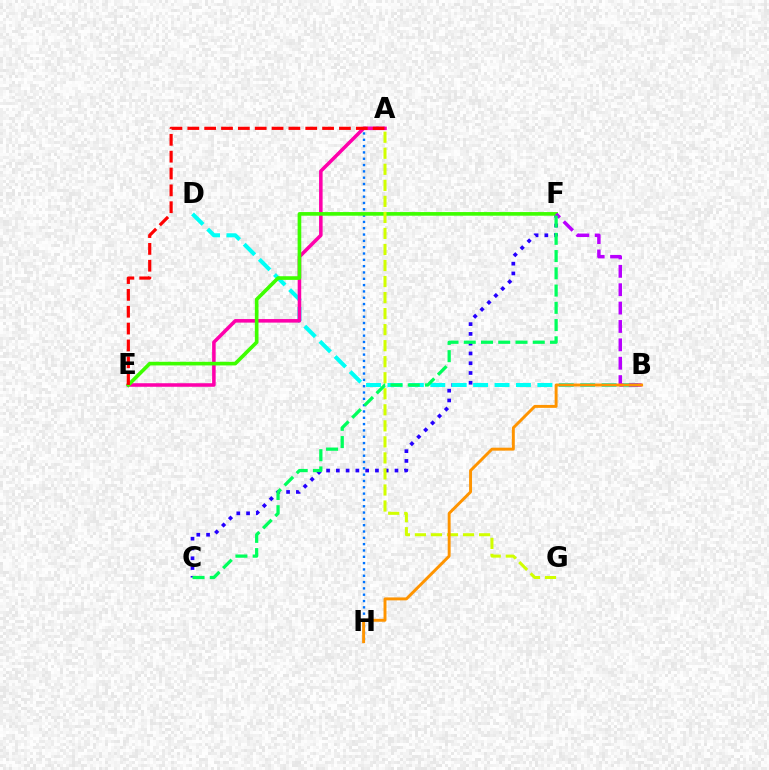{('C', 'F'): [{'color': '#2500ff', 'line_style': 'dotted', 'thickness': 2.66}, {'color': '#00ff5c', 'line_style': 'dashed', 'thickness': 2.34}], ('A', 'H'): [{'color': '#0074ff', 'line_style': 'dotted', 'thickness': 1.72}], ('B', 'D'): [{'color': '#00fff6', 'line_style': 'dashed', 'thickness': 2.91}], ('A', 'E'): [{'color': '#ff00ac', 'line_style': 'solid', 'thickness': 2.55}, {'color': '#ff0000', 'line_style': 'dashed', 'thickness': 2.29}], ('E', 'F'): [{'color': '#3dff00', 'line_style': 'solid', 'thickness': 2.63}], ('B', 'F'): [{'color': '#b900ff', 'line_style': 'dashed', 'thickness': 2.5}], ('A', 'G'): [{'color': '#d1ff00', 'line_style': 'dashed', 'thickness': 2.18}], ('B', 'H'): [{'color': '#ff9400', 'line_style': 'solid', 'thickness': 2.11}]}